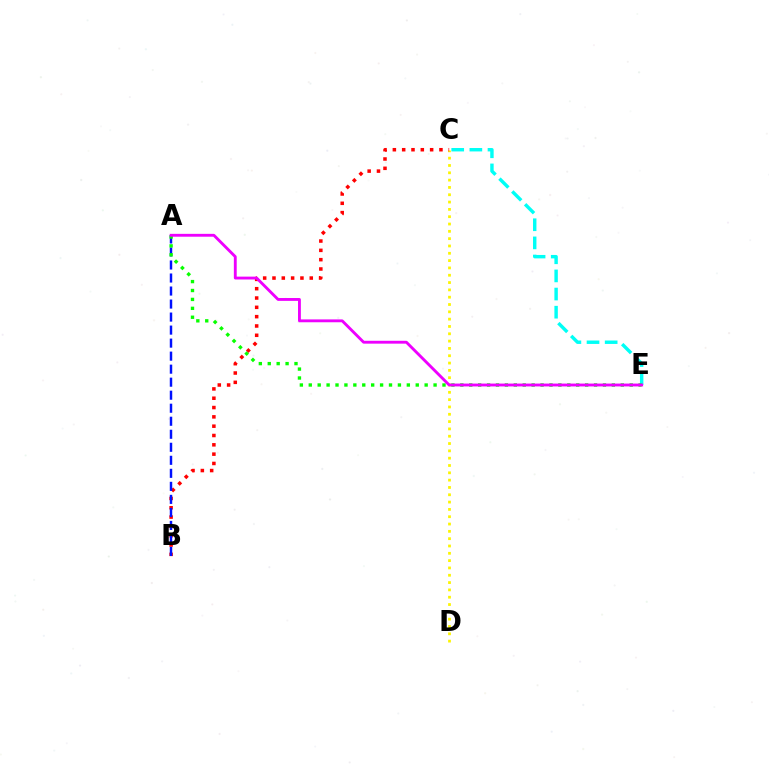{('C', 'D'): [{'color': '#fcf500', 'line_style': 'dotted', 'thickness': 1.99}], ('C', 'E'): [{'color': '#00fff6', 'line_style': 'dashed', 'thickness': 2.46}], ('B', 'C'): [{'color': '#ff0000', 'line_style': 'dotted', 'thickness': 2.53}], ('A', 'B'): [{'color': '#0010ff', 'line_style': 'dashed', 'thickness': 1.77}], ('A', 'E'): [{'color': '#08ff00', 'line_style': 'dotted', 'thickness': 2.42}, {'color': '#ee00ff', 'line_style': 'solid', 'thickness': 2.06}]}